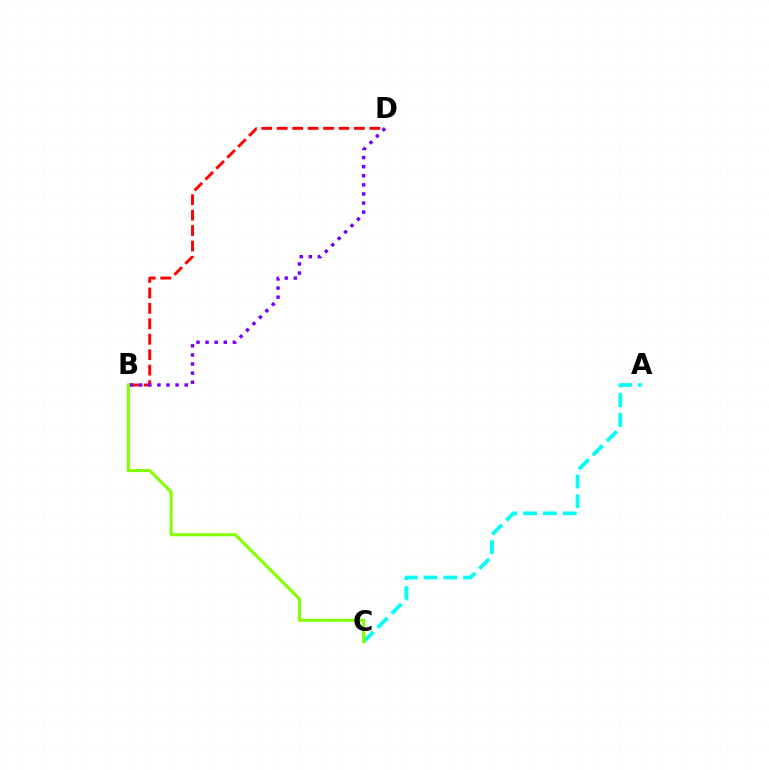{('A', 'C'): [{'color': '#00fff6', 'line_style': 'dashed', 'thickness': 2.69}], ('B', 'D'): [{'color': '#ff0000', 'line_style': 'dashed', 'thickness': 2.1}, {'color': '#7200ff', 'line_style': 'dotted', 'thickness': 2.47}], ('B', 'C'): [{'color': '#84ff00', 'line_style': 'solid', 'thickness': 2.24}]}